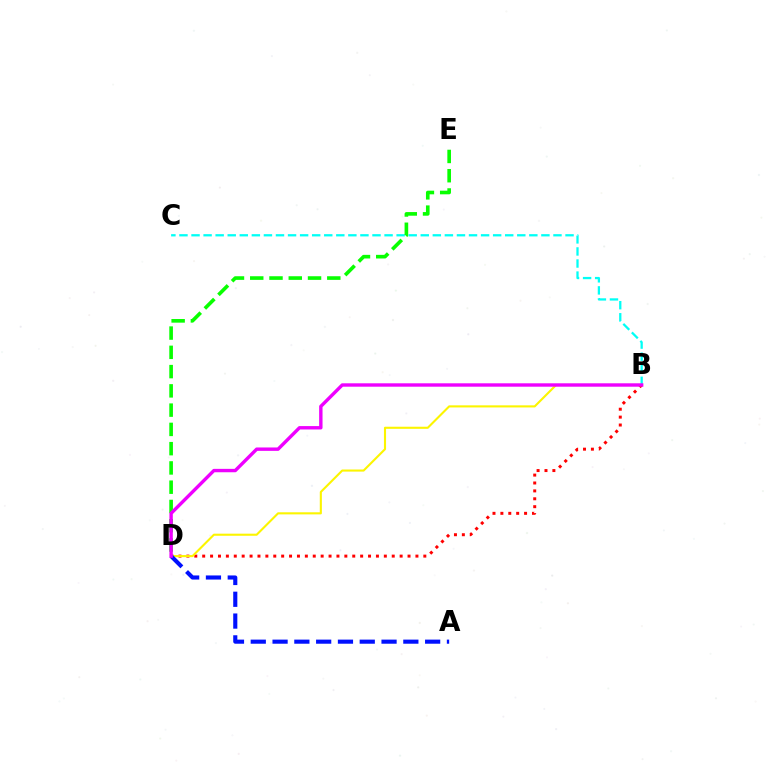{('B', 'C'): [{'color': '#00fff6', 'line_style': 'dashed', 'thickness': 1.64}], ('B', 'D'): [{'color': '#ff0000', 'line_style': 'dotted', 'thickness': 2.15}, {'color': '#fcf500', 'line_style': 'solid', 'thickness': 1.51}, {'color': '#ee00ff', 'line_style': 'solid', 'thickness': 2.44}], ('A', 'D'): [{'color': '#0010ff', 'line_style': 'dashed', 'thickness': 2.96}], ('D', 'E'): [{'color': '#08ff00', 'line_style': 'dashed', 'thickness': 2.62}]}